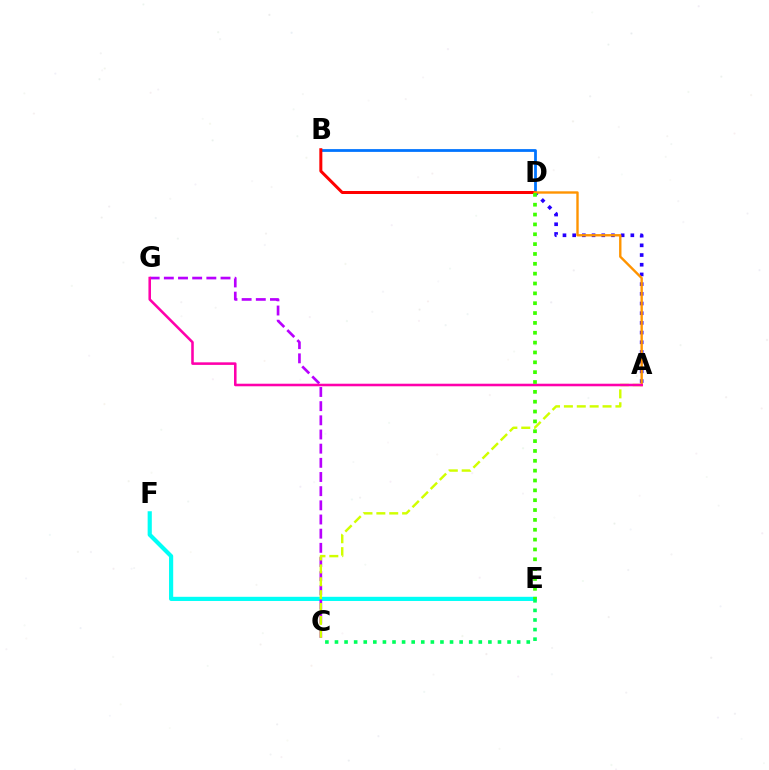{('E', 'F'): [{'color': '#00fff6', 'line_style': 'solid', 'thickness': 3.0}], ('A', 'D'): [{'color': '#2500ff', 'line_style': 'dotted', 'thickness': 2.63}, {'color': '#ff9400', 'line_style': 'solid', 'thickness': 1.72}], ('C', 'G'): [{'color': '#b900ff', 'line_style': 'dashed', 'thickness': 1.92}], ('B', 'D'): [{'color': '#0074ff', 'line_style': 'solid', 'thickness': 2.0}, {'color': '#ff0000', 'line_style': 'solid', 'thickness': 2.17}], ('A', 'C'): [{'color': '#d1ff00', 'line_style': 'dashed', 'thickness': 1.75}], ('C', 'E'): [{'color': '#00ff5c', 'line_style': 'dotted', 'thickness': 2.61}], ('A', 'G'): [{'color': '#ff00ac', 'line_style': 'solid', 'thickness': 1.85}], ('D', 'E'): [{'color': '#3dff00', 'line_style': 'dotted', 'thickness': 2.68}]}